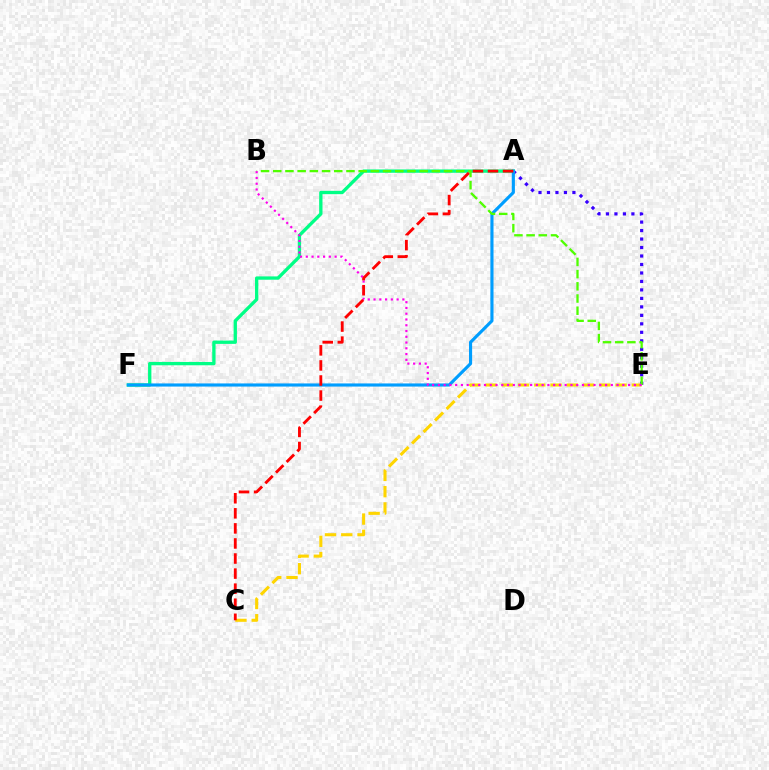{('A', 'E'): [{'color': '#3700ff', 'line_style': 'dotted', 'thickness': 2.3}], ('A', 'F'): [{'color': '#00ff86', 'line_style': 'solid', 'thickness': 2.39}, {'color': '#009eff', 'line_style': 'solid', 'thickness': 2.25}], ('C', 'E'): [{'color': '#ffd500', 'line_style': 'dashed', 'thickness': 2.21}], ('B', 'E'): [{'color': '#4fff00', 'line_style': 'dashed', 'thickness': 1.66}, {'color': '#ff00ed', 'line_style': 'dotted', 'thickness': 1.57}], ('A', 'C'): [{'color': '#ff0000', 'line_style': 'dashed', 'thickness': 2.05}]}